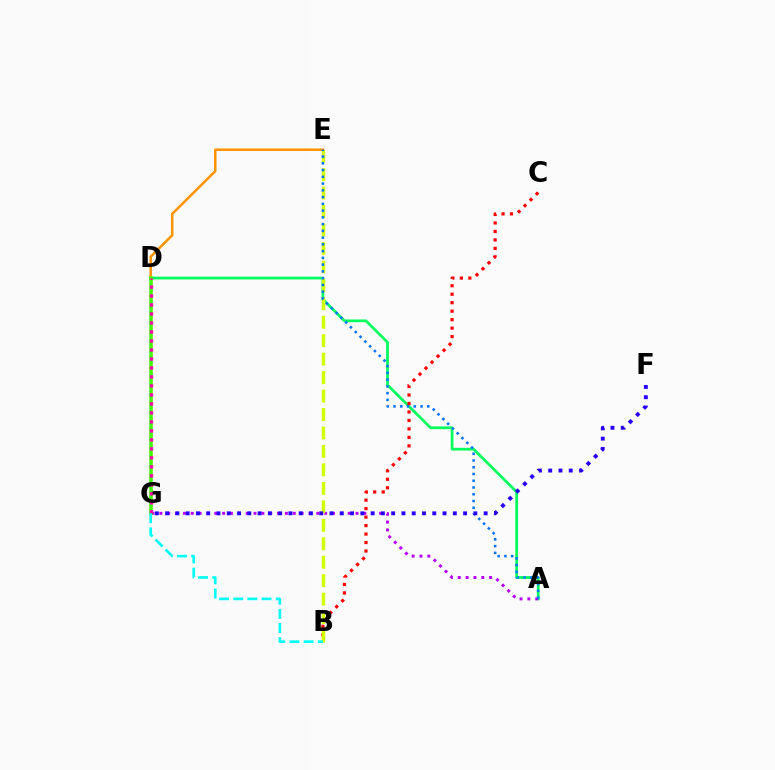{('A', 'D'): [{'color': '#00ff5c', 'line_style': 'solid', 'thickness': 1.97}], ('A', 'G'): [{'color': '#b900ff', 'line_style': 'dotted', 'thickness': 2.13}], ('B', 'C'): [{'color': '#ff0000', 'line_style': 'dotted', 'thickness': 2.3}], ('D', 'E'): [{'color': '#ff9400', 'line_style': 'solid', 'thickness': 1.81}], ('B', 'E'): [{'color': '#d1ff00', 'line_style': 'dashed', 'thickness': 2.51}], ('A', 'E'): [{'color': '#0074ff', 'line_style': 'dotted', 'thickness': 1.84}], ('D', 'G'): [{'color': '#3dff00', 'line_style': 'solid', 'thickness': 2.53}, {'color': '#ff00ac', 'line_style': 'dotted', 'thickness': 2.44}], ('B', 'G'): [{'color': '#00fff6', 'line_style': 'dashed', 'thickness': 1.92}], ('F', 'G'): [{'color': '#2500ff', 'line_style': 'dotted', 'thickness': 2.79}]}